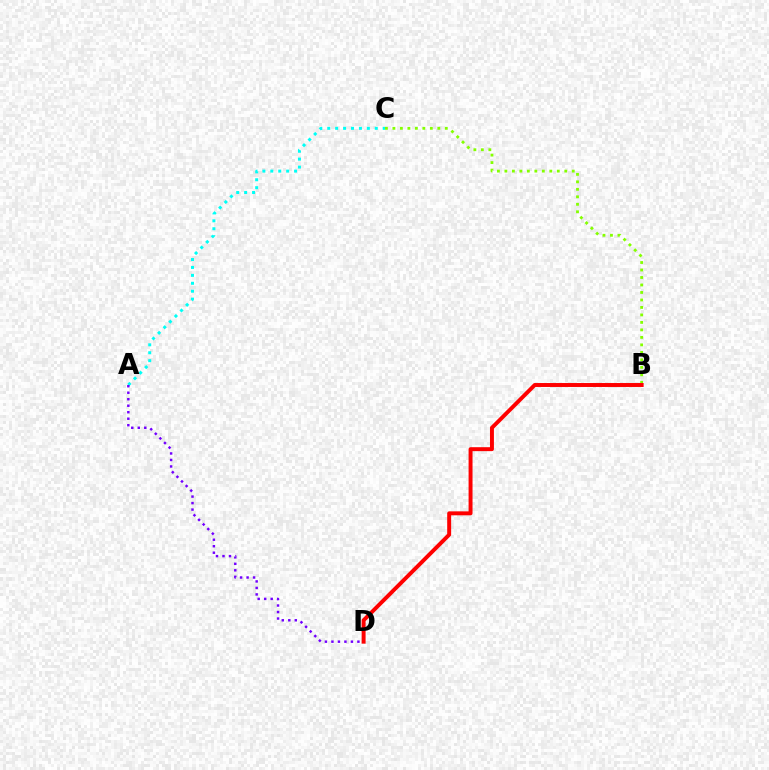{('B', 'C'): [{'color': '#84ff00', 'line_style': 'dotted', 'thickness': 2.03}], ('B', 'D'): [{'color': '#ff0000', 'line_style': 'solid', 'thickness': 2.84}], ('A', 'C'): [{'color': '#00fff6', 'line_style': 'dotted', 'thickness': 2.15}], ('A', 'D'): [{'color': '#7200ff', 'line_style': 'dotted', 'thickness': 1.77}]}